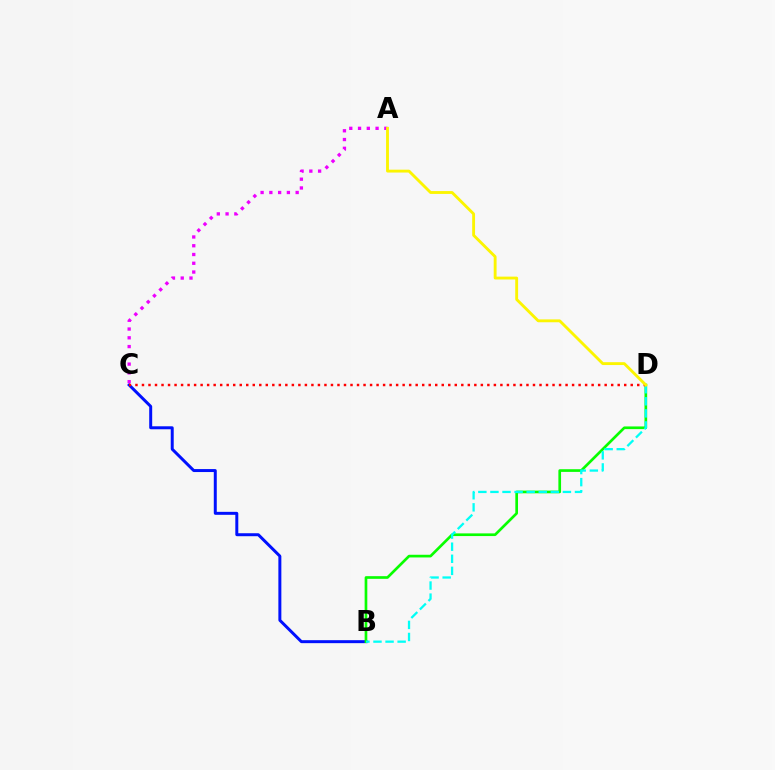{('B', 'C'): [{'color': '#0010ff', 'line_style': 'solid', 'thickness': 2.14}], ('B', 'D'): [{'color': '#08ff00', 'line_style': 'solid', 'thickness': 1.93}, {'color': '#00fff6', 'line_style': 'dashed', 'thickness': 1.64}], ('C', 'D'): [{'color': '#ff0000', 'line_style': 'dotted', 'thickness': 1.77}], ('A', 'C'): [{'color': '#ee00ff', 'line_style': 'dotted', 'thickness': 2.38}], ('A', 'D'): [{'color': '#fcf500', 'line_style': 'solid', 'thickness': 2.06}]}